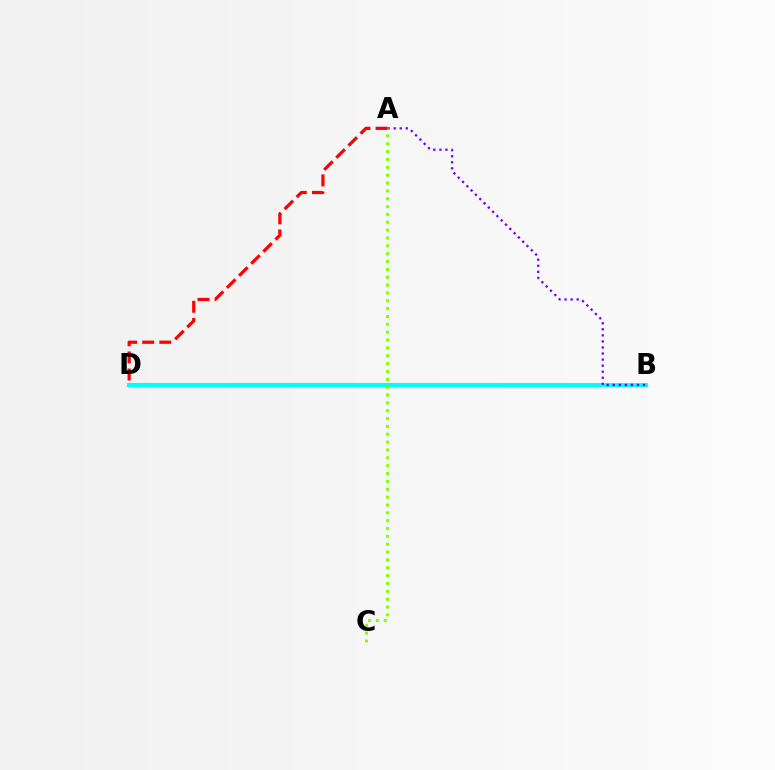{('B', 'D'): [{'color': '#00fff6', 'line_style': 'solid', 'thickness': 2.94}], ('A', 'B'): [{'color': '#7200ff', 'line_style': 'dotted', 'thickness': 1.65}], ('A', 'C'): [{'color': '#84ff00', 'line_style': 'dotted', 'thickness': 2.13}], ('A', 'D'): [{'color': '#ff0000', 'line_style': 'dashed', 'thickness': 2.32}]}